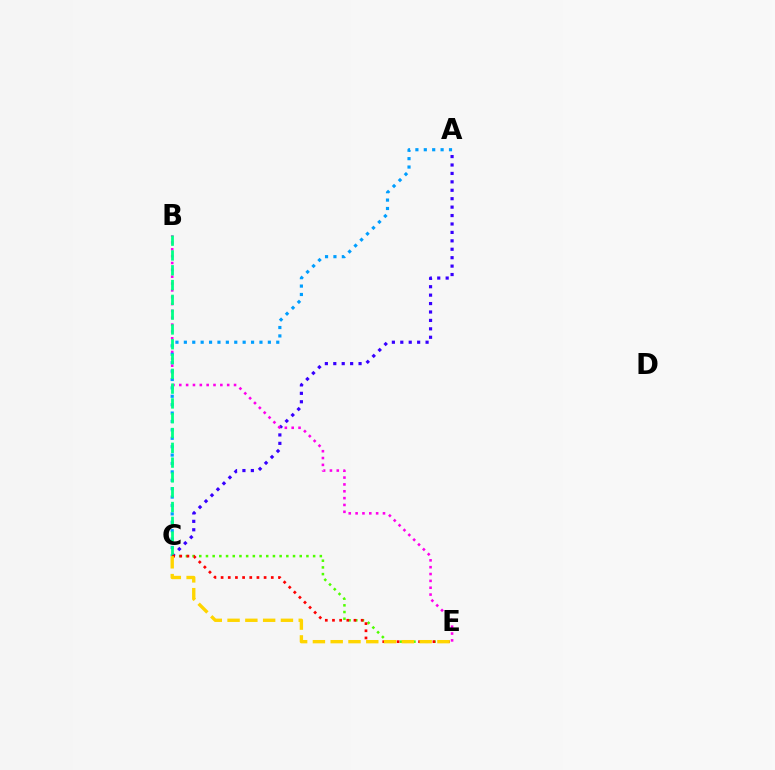{('C', 'E'): [{'color': '#4fff00', 'line_style': 'dotted', 'thickness': 1.82}, {'color': '#ff0000', 'line_style': 'dotted', 'thickness': 1.95}, {'color': '#ffd500', 'line_style': 'dashed', 'thickness': 2.42}], ('A', 'C'): [{'color': '#3700ff', 'line_style': 'dotted', 'thickness': 2.29}, {'color': '#009eff', 'line_style': 'dotted', 'thickness': 2.28}], ('B', 'E'): [{'color': '#ff00ed', 'line_style': 'dotted', 'thickness': 1.86}], ('B', 'C'): [{'color': '#00ff86', 'line_style': 'dashed', 'thickness': 2.01}]}